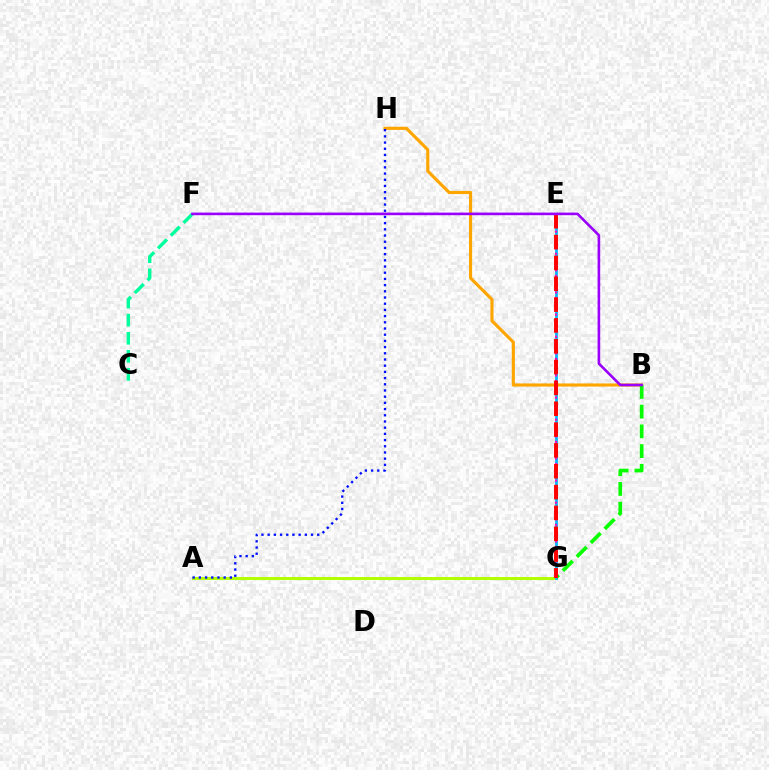{('A', 'G'): [{'color': '#b3ff00', 'line_style': 'solid', 'thickness': 2.13}], ('E', 'G'): [{'color': '#00b5ff', 'line_style': 'solid', 'thickness': 1.97}, {'color': '#ff00bd', 'line_style': 'dotted', 'thickness': 1.5}, {'color': '#ff0000', 'line_style': 'dashed', 'thickness': 2.83}], ('B', 'H'): [{'color': '#ffa500', 'line_style': 'solid', 'thickness': 2.26}], ('B', 'G'): [{'color': '#08ff00', 'line_style': 'dashed', 'thickness': 2.68}], ('C', 'F'): [{'color': '#00ff9d', 'line_style': 'dashed', 'thickness': 2.46}], ('A', 'H'): [{'color': '#0010ff', 'line_style': 'dotted', 'thickness': 1.68}], ('B', 'F'): [{'color': '#9b00ff', 'line_style': 'solid', 'thickness': 1.89}]}